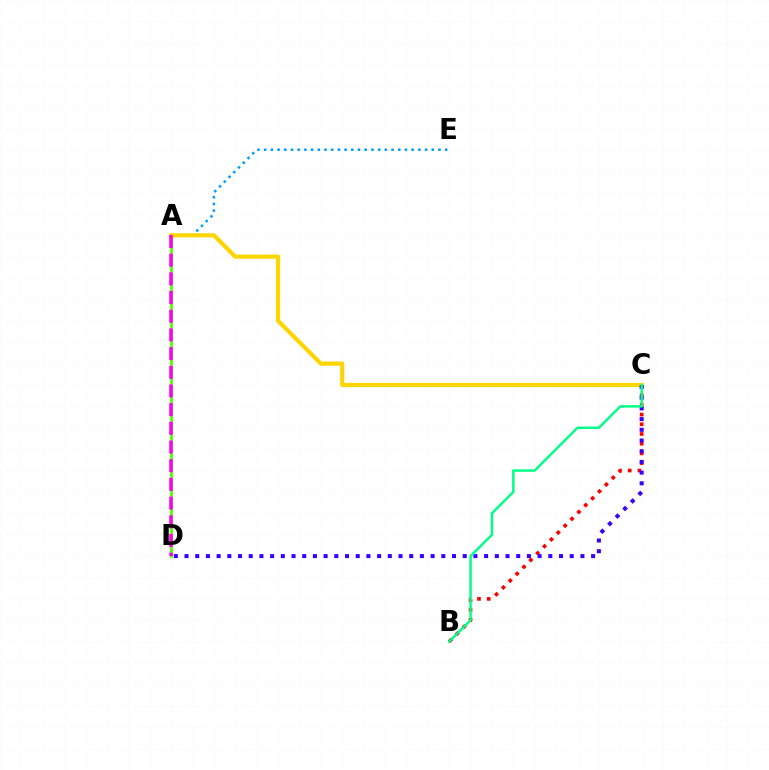{('A', 'D'): [{'color': '#4fff00', 'line_style': 'solid', 'thickness': 1.98}, {'color': '#ff00ed', 'line_style': 'dashed', 'thickness': 2.54}], ('A', 'E'): [{'color': '#009eff', 'line_style': 'dotted', 'thickness': 1.82}], ('B', 'C'): [{'color': '#ff0000', 'line_style': 'dotted', 'thickness': 2.64}, {'color': '#00ff86', 'line_style': 'solid', 'thickness': 1.76}], ('A', 'C'): [{'color': '#ffd500', 'line_style': 'solid', 'thickness': 3.0}], ('C', 'D'): [{'color': '#3700ff', 'line_style': 'dotted', 'thickness': 2.91}]}